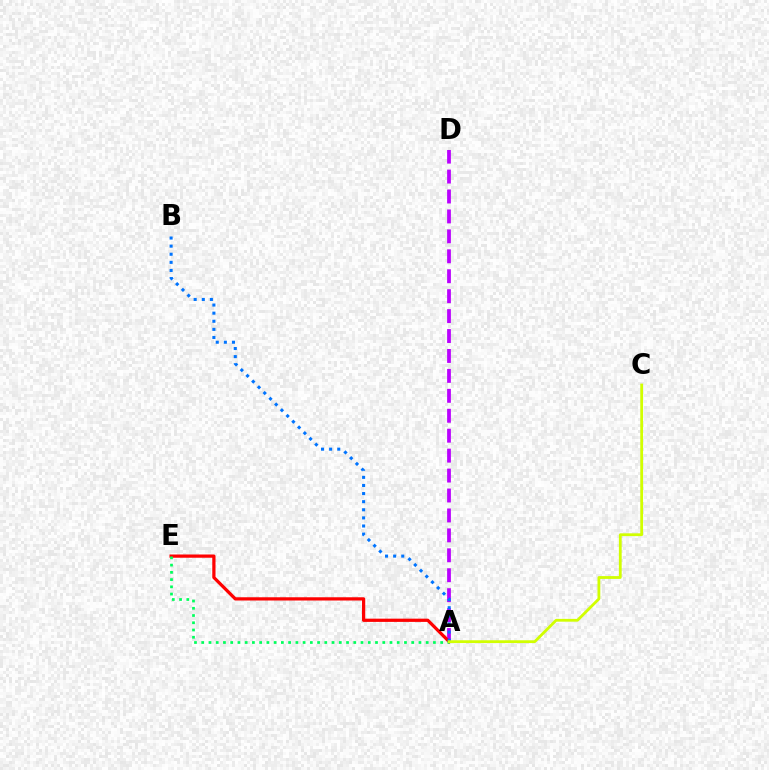{('A', 'D'): [{'color': '#b900ff', 'line_style': 'dashed', 'thickness': 2.71}], ('A', 'E'): [{'color': '#ff0000', 'line_style': 'solid', 'thickness': 2.33}, {'color': '#00ff5c', 'line_style': 'dotted', 'thickness': 1.97}], ('A', 'B'): [{'color': '#0074ff', 'line_style': 'dotted', 'thickness': 2.2}], ('A', 'C'): [{'color': '#d1ff00', 'line_style': 'solid', 'thickness': 2.01}]}